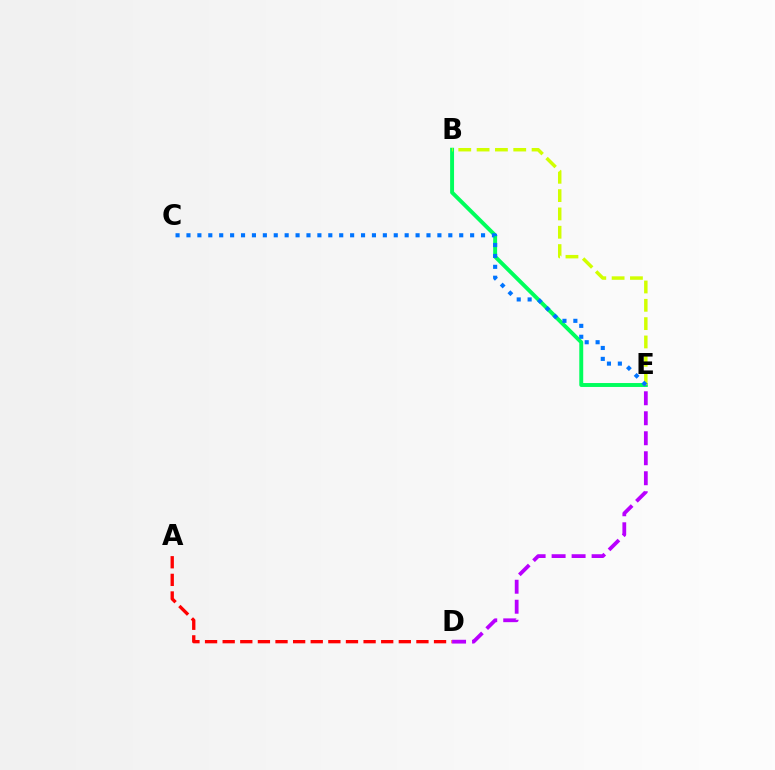{('B', 'E'): [{'color': '#00ff5c', 'line_style': 'solid', 'thickness': 2.83}, {'color': '#d1ff00', 'line_style': 'dashed', 'thickness': 2.49}], ('A', 'D'): [{'color': '#ff0000', 'line_style': 'dashed', 'thickness': 2.39}], ('C', 'E'): [{'color': '#0074ff', 'line_style': 'dotted', 'thickness': 2.96}], ('D', 'E'): [{'color': '#b900ff', 'line_style': 'dashed', 'thickness': 2.72}]}